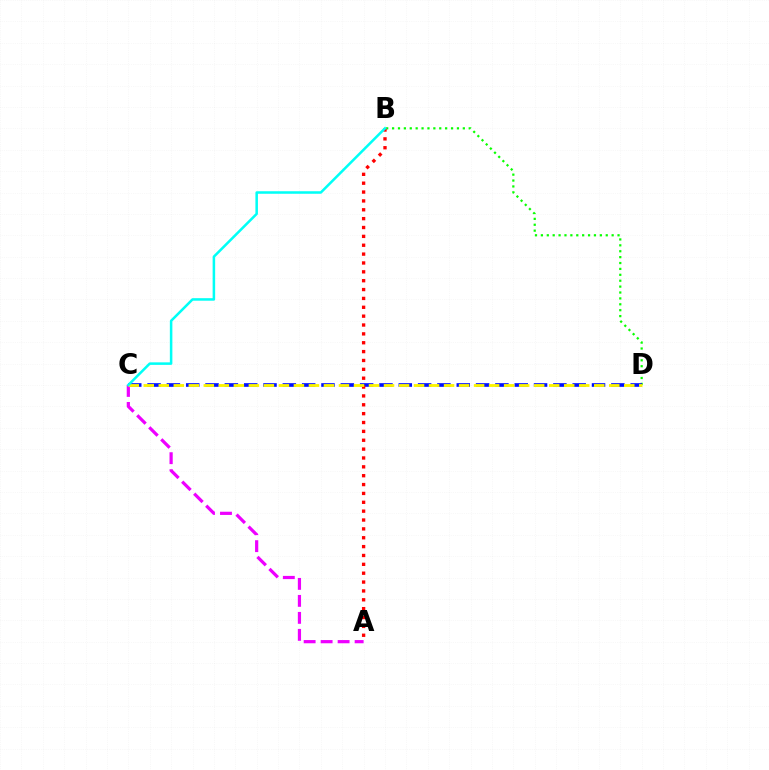{('B', 'D'): [{'color': '#08ff00', 'line_style': 'dotted', 'thickness': 1.6}], ('C', 'D'): [{'color': '#0010ff', 'line_style': 'dashed', 'thickness': 2.63}, {'color': '#fcf500', 'line_style': 'dashed', 'thickness': 2.04}], ('A', 'C'): [{'color': '#ee00ff', 'line_style': 'dashed', 'thickness': 2.31}], ('A', 'B'): [{'color': '#ff0000', 'line_style': 'dotted', 'thickness': 2.41}], ('B', 'C'): [{'color': '#00fff6', 'line_style': 'solid', 'thickness': 1.82}]}